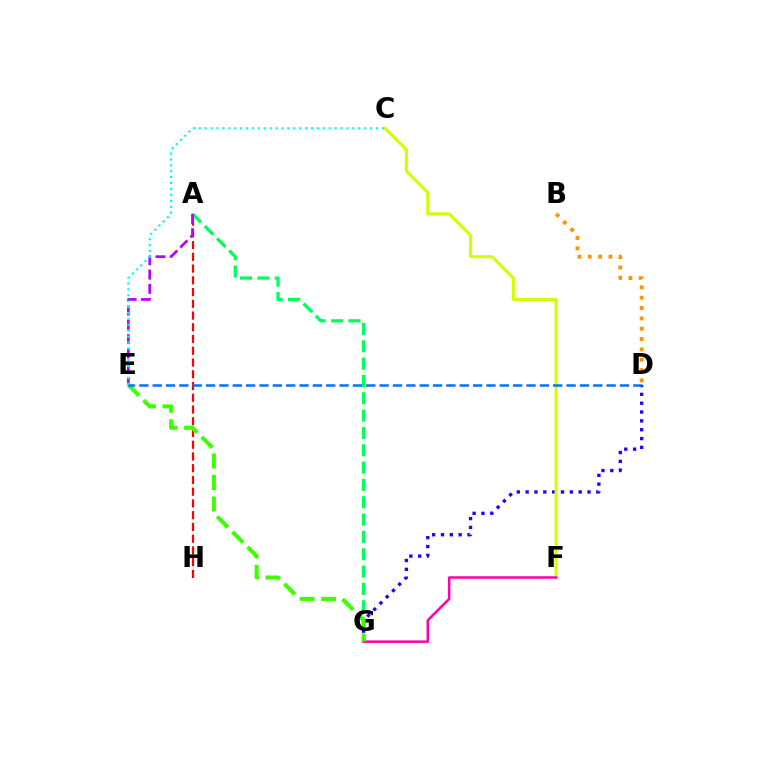{('A', 'G'): [{'color': '#00ff5c', 'line_style': 'dashed', 'thickness': 2.35}], ('D', 'G'): [{'color': '#2500ff', 'line_style': 'dotted', 'thickness': 2.4}], ('C', 'F'): [{'color': '#d1ff00', 'line_style': 'solid', 'thickness': 2.23}], ('F', 'G'): [{'color': '#ff00ac', 'line_style': 'solid', 'thickness': 1.81}], ('B', 'D'): [{'color': '#ff9400', 'line_style': 'dotted', 'thickness': 2.81}], ('A', 'H'): [{'color': '#ff0000', 'line_style': 'dashed', 'thickness': 1.6}], ('A', 'E'): [{'color': '#b900ff', 'line_style': 'dashed', 'thickness': 1.95}], ('E', 'G'): [{'color': '#3dff00', 'line_style': 'dashed', 'thickness': 2.92}], ('C', 'E'): [{'color': '#00fff6', 'line_style': 'dotted', 'thickness': 1.6}], ('D', 'E'): [{'color': '#0074ff', 'line_style': 'dashed', 'thickness': 1.81}]}